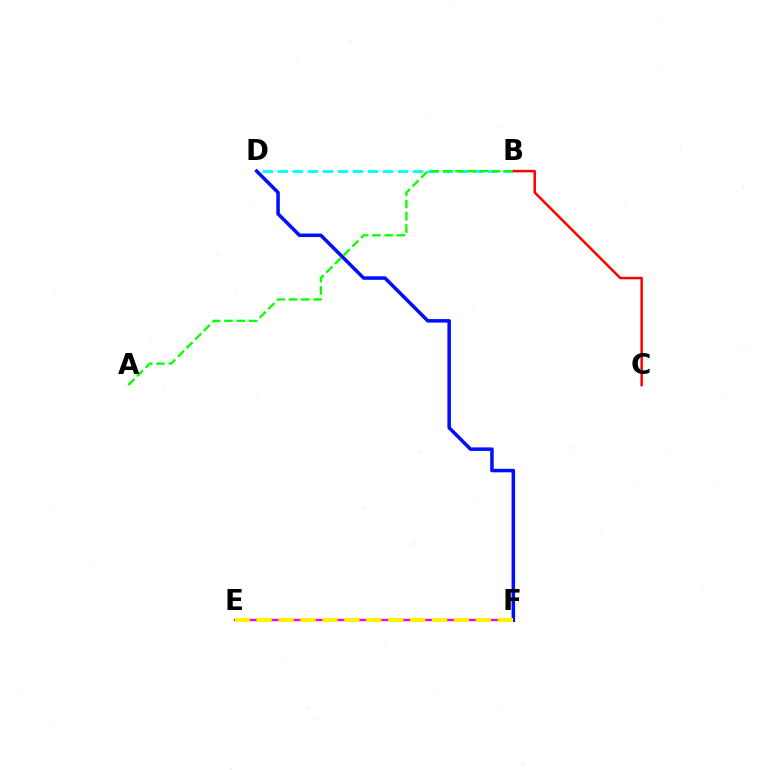{('B', 'D'): [{'color': '#00fff6', 'line_style': 'dashed', 'thickness': 2.04}], ('E', 'F'): [{'color': '#ee00ff', 'line_style': 'solid', 'thickness': 1.71}, {'color': '#fcf500', 'line_style': 'dashed', 'thickness': 2.98}], ('D', 'F'): [{'color': '#0010ff', 'line_style': 'solid', 'thickness': 2.54}], ('B', 'C'): [{'color': '#ff0000', 'line_style': 'solid', 'thickness': 1.8}], ('A', 'B'): [{'color': '#08ff00', 'line_style': 'dashed', 'thickness': 1.66}]}